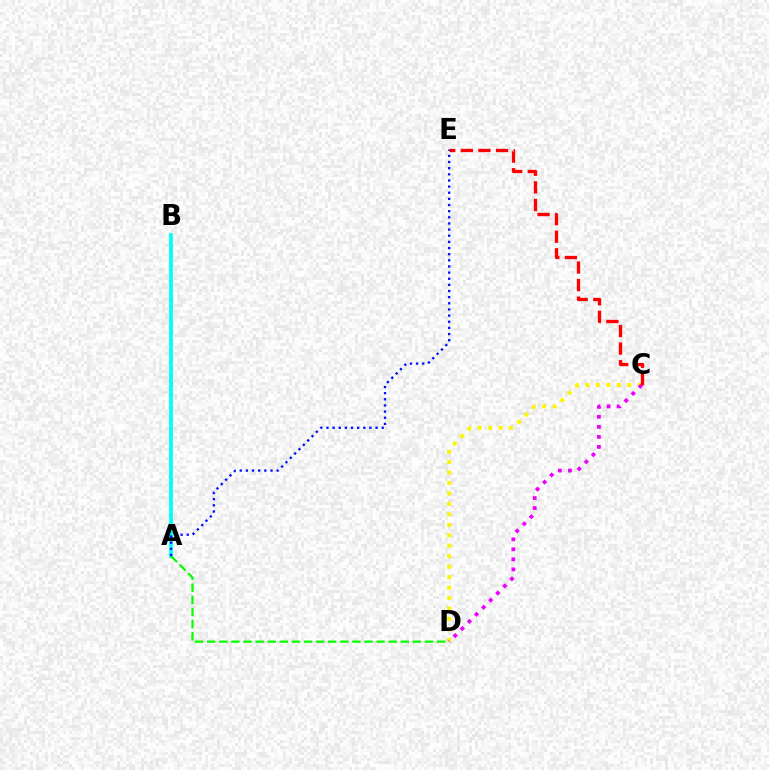{('C', 'D'): [{'color': '#fcf500', 'line_style': 'dotted', 'thickness': 2.84}, {'color': '#ee00ff', 'line_style': 'dotted', 'thickness': 2.72}], ('A', 'B'): [{'color': '#00fff6', 'line_style': 'solid', 'thickness': 2.71}], ('C', 'E'): [{'color': '#ff0000', 'line_style': 'dashed', 'thickness': 2.39}], ('A', 'D'): [{'color': '#08ff00', 'line_style': 'dashed', 'thickness': 1.64}], ('A', 'E'): [{'color': '#0010ff', 'line_style': 'dotted', 'thickness': 1.67}]}